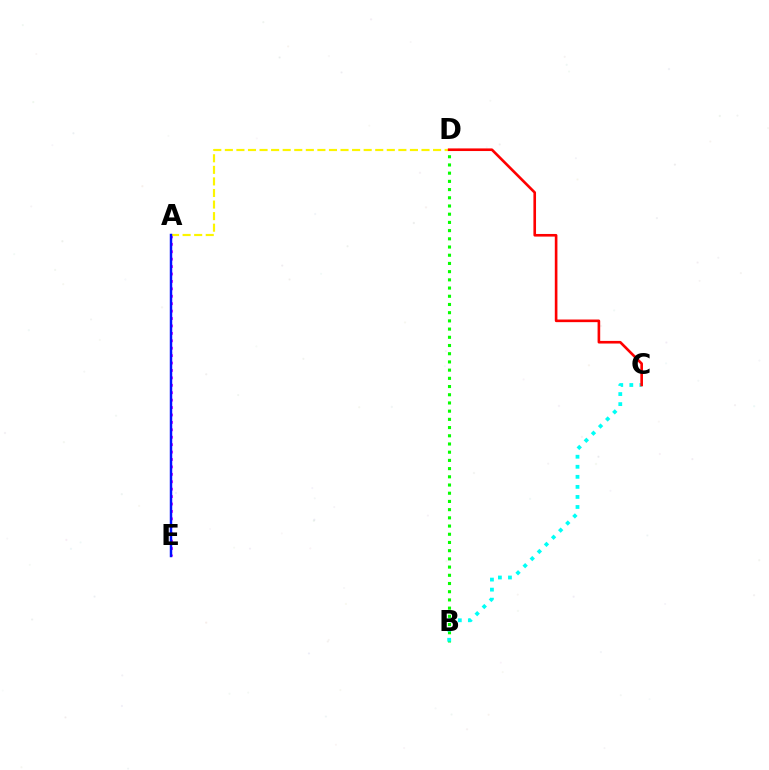{('A', 'E'): [{'color': '#ee00ff', 'line_style': 'dotted', 'thickness': 2.02}, {'color': '#0010ff', 'line_style': 'solid', 'thickness': 1.77}], ('A', 'D'): [{'color': '#fcf500', 'line_style': 'dashed', 'thickness': 1.57}], ('B', 'D'): [{'color': '#08ff00', 'line_style': 'dotted', 'thickness': 2.23}], ('B', 'C'): [{'color': '#00fff6', 'line_style': 'dotted', 'thickness': 2.73}], ('C', 'D'): [{'color': '#ff0000', 'line_style': 'solid', 'thickness': 1.89}]}